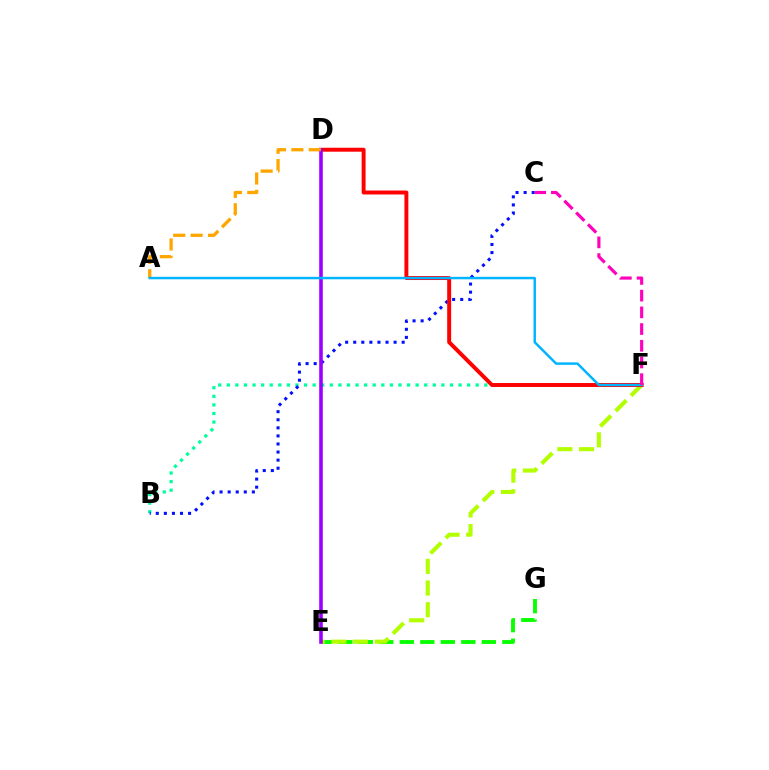{('B', 'F'): [{'color': '#00ff9d', 'line_style': 'dotted', 'thickness': 2.33}], ('E', 'G'): [{'color': '#08ff00', 'line_style': 'dashed', 'thickness': 2.79}], ('E', 'F'): [{'color': '#b3ff00', 'line_style': 'dashed', 'thickness': 2.94}], ('B', 'C'): [{'color': '#0010ff', 'line_style': 'dotted', 'thickness': 2.19}], ('D', 'F'): [{'color': '#ff0000', 'line_style': 'solid', 'thickness': 2.84}], ('D', 'E'): [{'color': '#9b00ff', 'line_style': 'solid', 'thickness': 2.58}], ('A', 'D'): [{'color': '#ffa500', 'line_style': 'dashed', 'thickness': 2.36}], ('A', 'F'): [{'color': '#00b5ff', 'line_style': 'solid', 'thickness': 1.77}], ('C', 'F'): [{'color': '#ff00bd', 'line_style': 'dashed', 'thickness': 2.27}]}